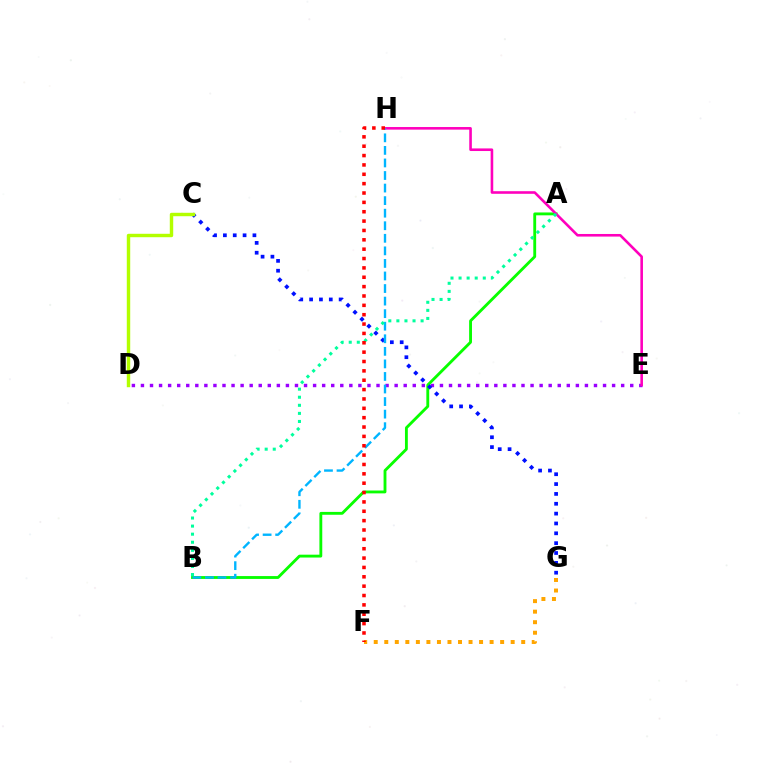{('D', 'E'): [{'color': '#9b00ff', 'line_style': 'dotted', 'thickness': 2.46}], ('F', 'G'): [{'color': '#ffa500', 'line_style': 'dotted', 'thickness': 2.86}], ('A', 'B'): [{'color': '#08ff00', 'line_style': 'solid', 'thickness': 2.06}, {'color': '#00ff9d', 'line_style': 'dotted', 'thickness': 2.19}], ('E', 'H'): [{'color': '#ff00bd', 'line_style': 'solid', 'thickness': 1.87}], ('C', 'G'): [{'color': '#0010ff', 'line_style': 'dotted', 'thickness': 2.68}], ('C', 'D'): [{'color': '#b3ff00', 'line_style': 'solid', 'thickness': 2.47}], ('B', 'H'): [{'color': '#00b5ff', 'line_style': 'dashed', 'thickness': 1.71}], ('F', 'H'): [{'color': '#ff0000', 'line_style': 'dotted', 'thickness': 2.54}]}